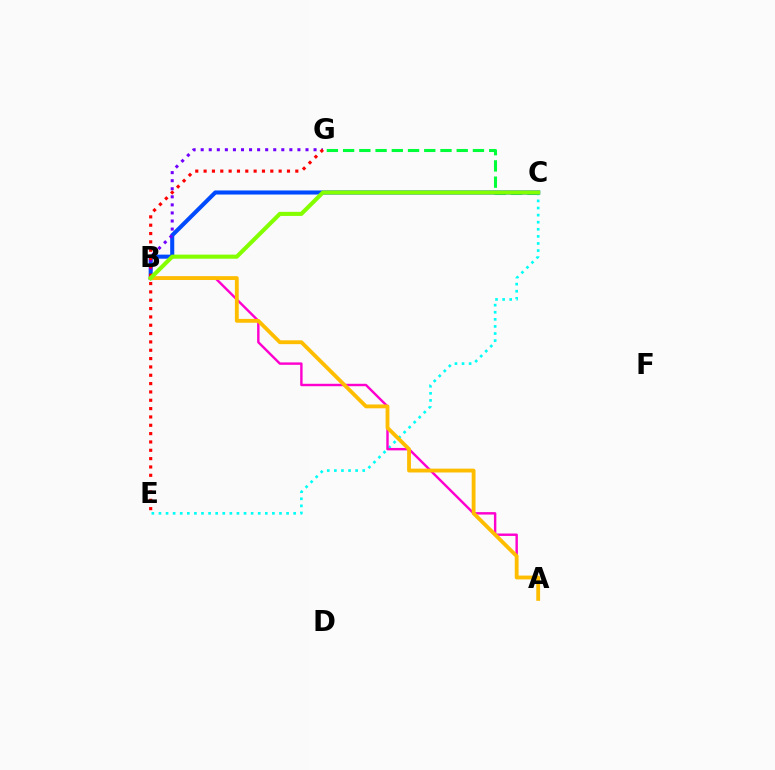{('C', 'E'): [{'color': '#00fff6', 'line_style': 'dotted', 'thickness': 1.93}], ('C', 'G'): [{'color': '#00ff39', 'line_style': 'dashed', 'thickness': 2.2}], ('B', 'C'): [{'color': '#004bff', 'line_style': 'solid', 'thickness': 2.93}, {'color': '#84ff00', 'line_style': 'solid', 'thickness': 2.95}], ('B', 'G'): [{'color': '#7200ff', 'line_style': 'dotted', 'thickness': 2.19}], ('A', 'B'): [{'color': '#ff00cf', 'line_style': 'solid', 'thickness': 1.74}, {'color': '#ffbd00', 'line_style': 'solid', 'thickness': 2.76}], ('E', 'G'): [{'color': '#ff0000', 'line_style': 'dotted', 'thickness': 2.27}]}